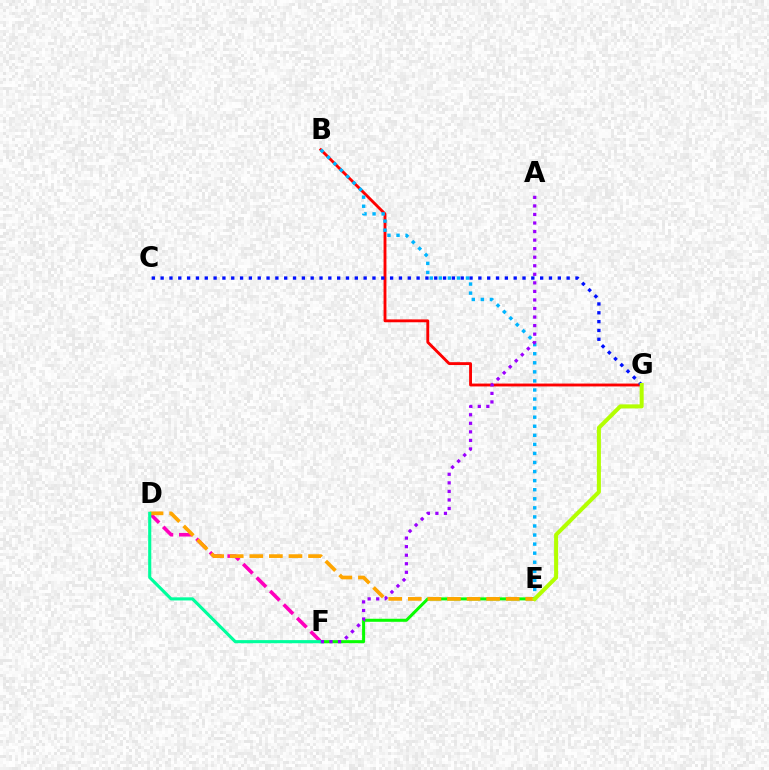{('D', 'F'): [{'color': '#ff00bd', 'line_style': 'dashed', 'thickness': 2.59}, {'color': '#00ff9d', 'line_style': 'solid', 'thickness': 2.24}], ('E', 'F'): [{'color': '#08ff00', 'line_style': 'solid', 'thickness': 2.18}], ('D', 'E'): [{'color': '#ffa500', 'line_style': 'dashed', 'thickness': 2.66}], ('B', 'G'): [{'color': '#ff0000', 'line_style': 'solid', 'thickness': 2.06}], ('C', 'G'): [{'color': '#0010ff', 'line_style': 'dotted', 'thickness': 2.4}], ('B', 'E'): [{'color': '#00b5ff', 'line_style': 'dotted', 'thickness': 2.46}], ('E', 'G'): [{'color': '#b3ff00', 'line_style': 'solid', 'thickness': 2.9}], ('A', 'F'): [{'color': '#9b00ff', 'line_style': 'dotted', 'thickness': 2.32}]}